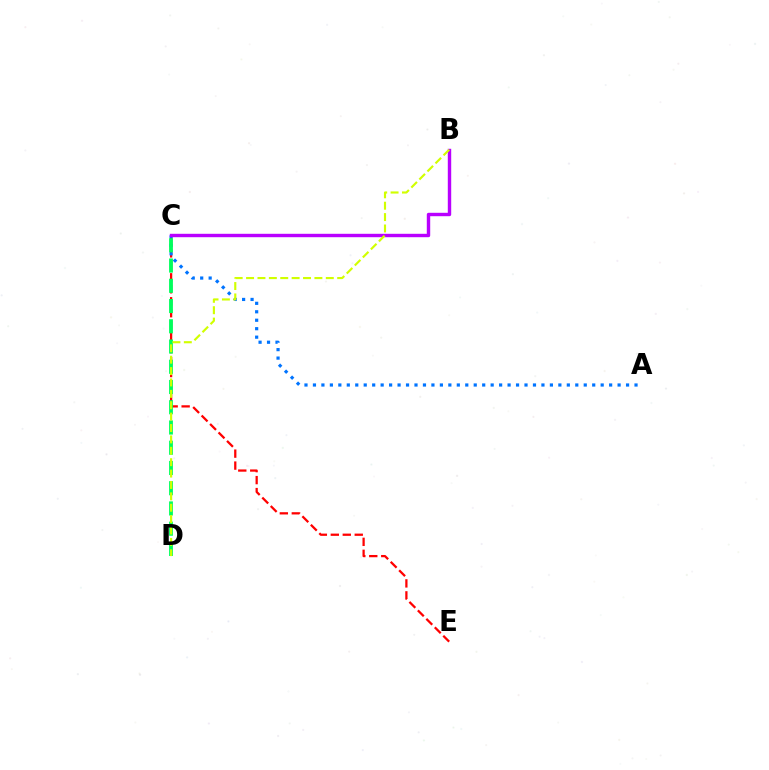{('C', 'E'): [{'color': '#ff0000', 'line_style': 'dashed', 'thickness': 1.63}], ('A', 'C'): [{'color': '#0074ff', 'line_style': 'dotted', 'thickness': 2.3}], ('C', 'D'): [{'color': '#00ff5c', 'line_style': 'dashed', 'thickness': 2.75}], ('B', 'C'): [{'color': '#b900ff', 'line_style': 'solid', 'thickness': 2.45}], ('B', 'D'): [{'color': '#d1ff00', 'line_style': 'dashed', 'thickness': 1.55}]}